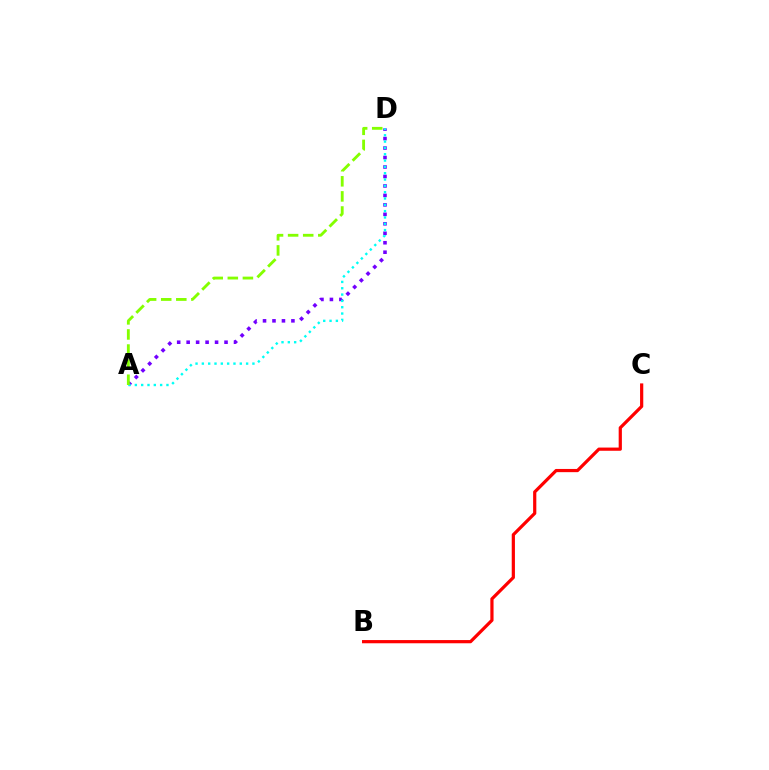{('A', 'D'): [{'color': '#7200ff', 'line_style': 'dotted', 'thickness': 2.57}, {'color': '#00fff6', 'line_style': 'dotted', 'thickness': 1.72}, {'color': '#84ff00', 'line_style': 'dashed', 'thickness': 2.05}], ('B', 'C'): [{'color': '#ff0000', 'line_style': 'solid', 'thickness': 2.31}]}